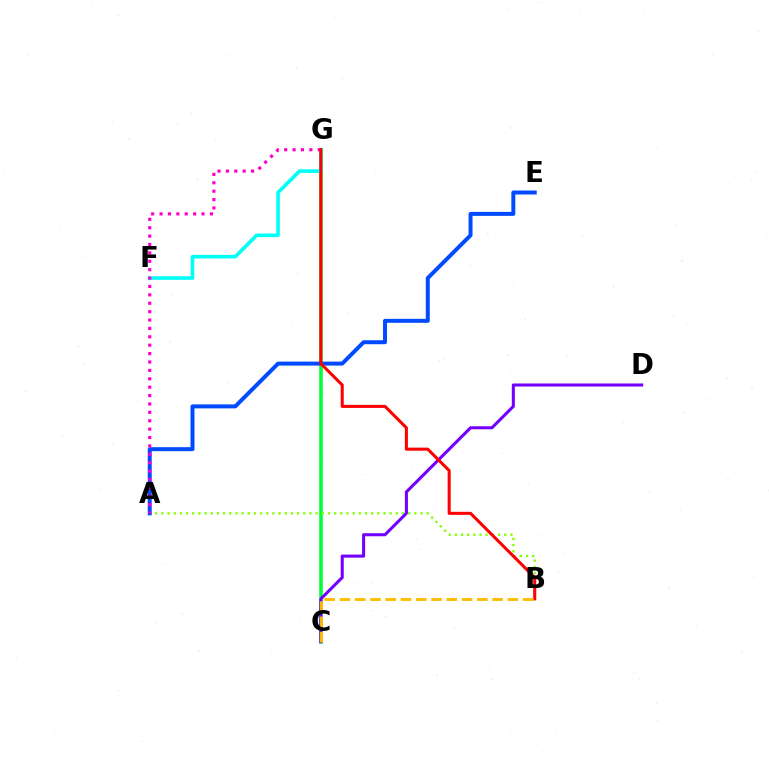{('C', 'G'): [{'color': '#00ff39', 'line_style': 'solid', 'thickness': 2.57}], ('A', 'B'): [{'color': '#84ff00', 'line_style': 'dotted', 'thickness': 1.68}], ('C', 'D'): [{'color': '#7200ff', 'line_style': 'solid', 'thickness': 2.2}], ('A', 'E'): [{'color': '#004bff', 'line_style': 'solid', 'thickness': 2.86}], ('F', 'G'): [{'color': '#00fff6', 'line_style': 'solid', 'thickness': 2.59}], ('A', 'G'): [{'color': '#ff00cf', 'line_style': 'dotted', 'thickness': 2.28}], ('B', 'G'): [{'color': '#ff0000', 'line_style': 'solid', 'thickness': 2.19}], ('B', 'C'): [{'color': '#ffbd00', 'line_style': 'dashed', 'thickness': 2.07}]}